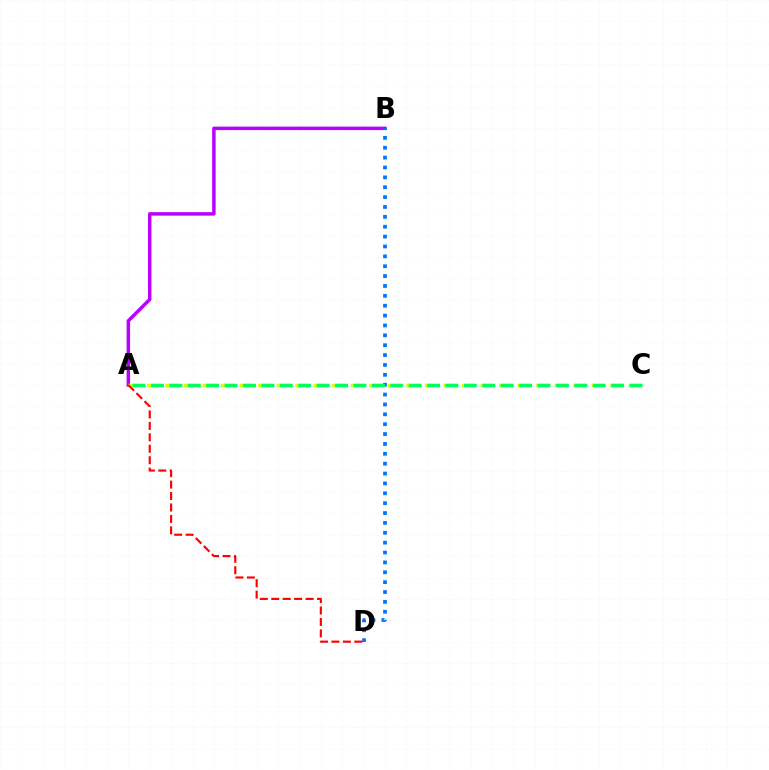{('A', 'B'): [{'color': '#b900ff', 'line_style': 'solid', 'thickness': 2.49}], ('A', 'C'): [{'color': '#d1ff00', 'line_style': 'dashed', 'thickness': 2.52}, {'color': '#00ff5c', 'line_style': 'dashed', 'thickness': 2.5}], ('B', 'D'): [{'color': '#0074ff', 'line_style': 'dotted', 'thickness': 2.68}], ('A', 'D'): [{'color': '#ff0000', 'line_style': 'dashed', 'thickness': 1.55}]}